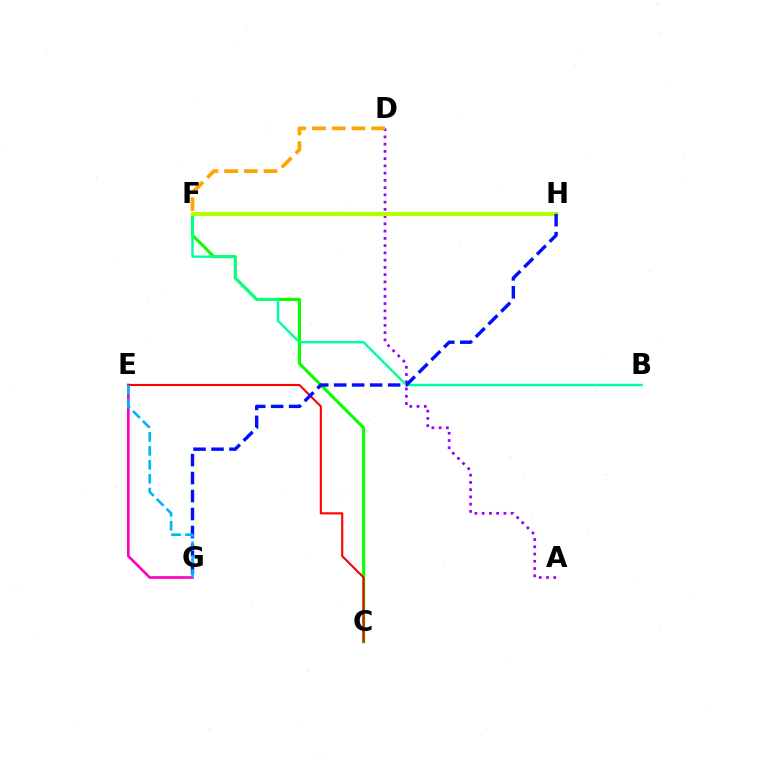{('C', 'F'): [{'color': '#08ff00', 'line_style': 'solid', 'thickness': 2.22}], ('E', 'G'): [{'color': '#ff00bd', 'line_style': 'solid', 'thickness': 1.93}, {'color': '#00b5ff', 'line_style': 'dashed', 'thickness': 1.9}], ('A', 'D'): [{'color': '#9b00ff', 'line_style': 'dotted', 'thickness': 1.97}], ('B', 'F'): [{'color': '#00ff9d', 'line_style': 'solid', 'thickness': 1.74}], ('D', 'F'): [{'color': '#ffa500', 'line_style': 'dashed', 'thickness': 2.68}], ('C', 'E'): [{'color': '#ff0000', 'line_style': 'solid', 'thickness': 1.52}], ('F', 'H'): [{'color': '#b3ff00', 'line_style': 'solid', 'thickness': 2.99}], ('G', 'H'): [{'color': '#0010ff', 'line_style': 'dashed', 'thickness': 2.44}]}